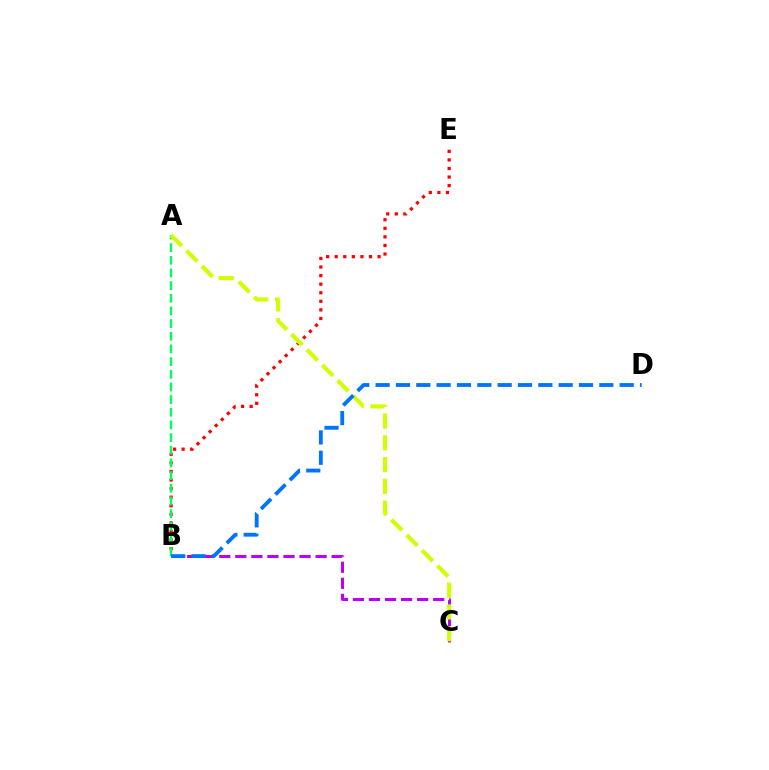{('B', 'E'): [{'color': '#ff0000', 'line_style': 'dotted', 'thickness': 2.33}], ('B', 'C'): [{'color': '#b900ff', 'line_style': 'dashed', 'thickness': 2.18}], ('A', 'B'): [{'color': '#00ff5c', 'line_style': 'dashed', 'thickness': 1.72}], ('A', 'C'): [{'color': '#d1ff00', 'line_style': 'dashed', 'thickness': 2.95}], ('B', 'D'): [{'color': '#0074ff', 'line_style': 'dashed', 'thickness': 2.76}]}